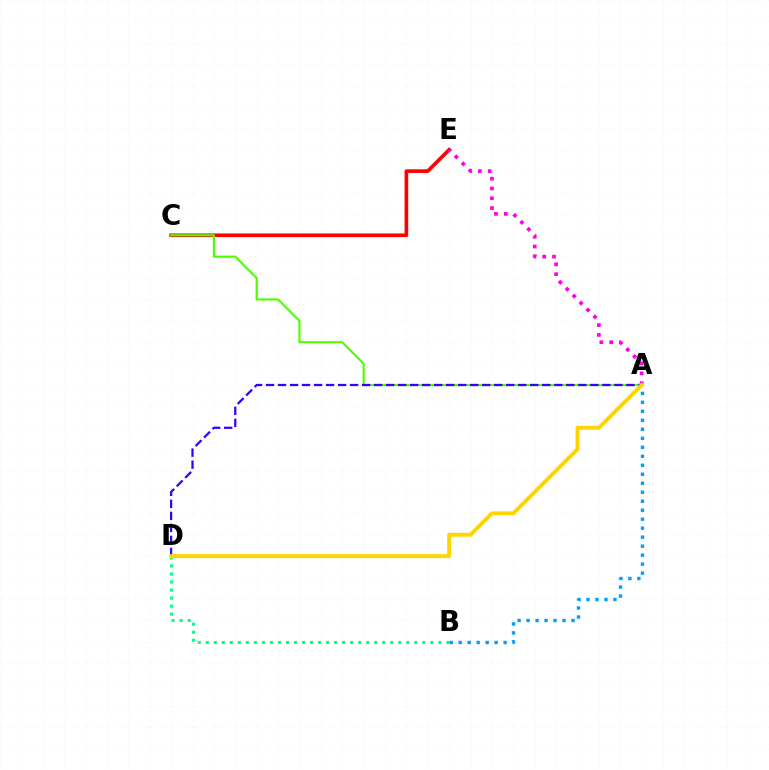{('B', 'D'): [{'color': '#00ff86', 'line_style': 'dotted', 'thickness': 2.18}], ('C', 'E'): [{'color': '#ff0000', 'line_style': 'solid', 'thickness': 2.63}], ('A', 'C'): [{'color': '#4fff00', 'line_style': 'solid', 'thickness': 1.55}], ('A', 'E'): [{'color': '#ff00ed', 'line_style': 'dotted', 'thickness': 2.67}], ('A', 'D'): [{'color': '#3700ff', 'line_style': 'dashed', 'thickness': 1.63}, {'color': '#ffd500', 'line_style': 'solid', 'thickness': 2.83}], ('A', 'B'): [{'color': '#009eff', 'line_style': 'dotted', 'thickness': 2.44}]}